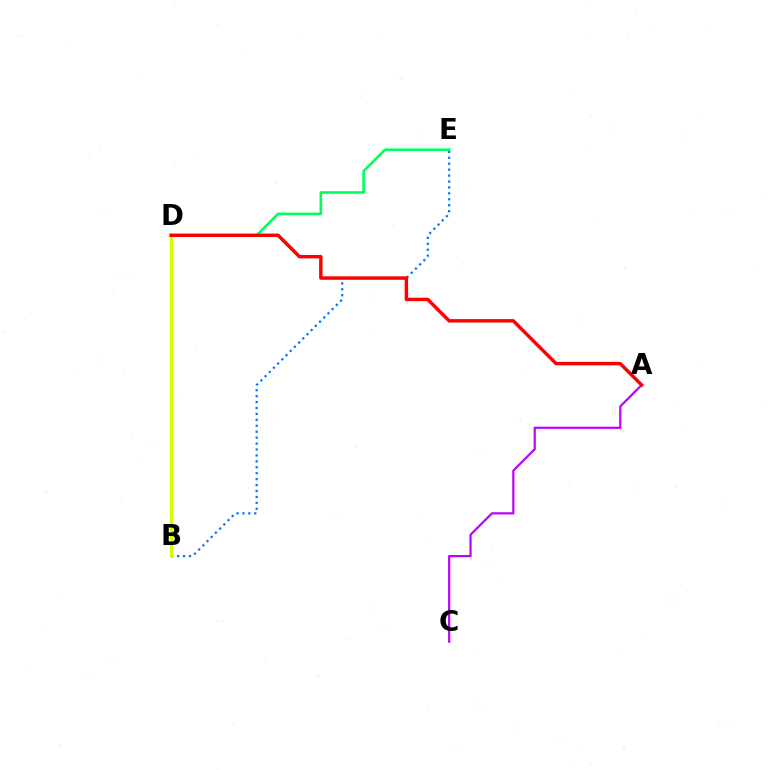{('B', 'E'): [{'color': '#0074ff', 'line_style': 'dotted', 'thickness': 1.61}], ('D', 'E'): [{'color': '#00ff5c', 'line_style': 'solid', 'thickness': 1.89}], ('B', 'D'): [{'color': '#d1ff00', 'line_style': 'solid', 'thickness': 2.25}], ('A', 'C'): [{'color': '#b900ff', 'line_style': 'solid', 'thickness': 1.59}], ('A', 'D'): [{'color': '#ff0000', 'line_style': 'solid', 'thickness': 2.49}]}